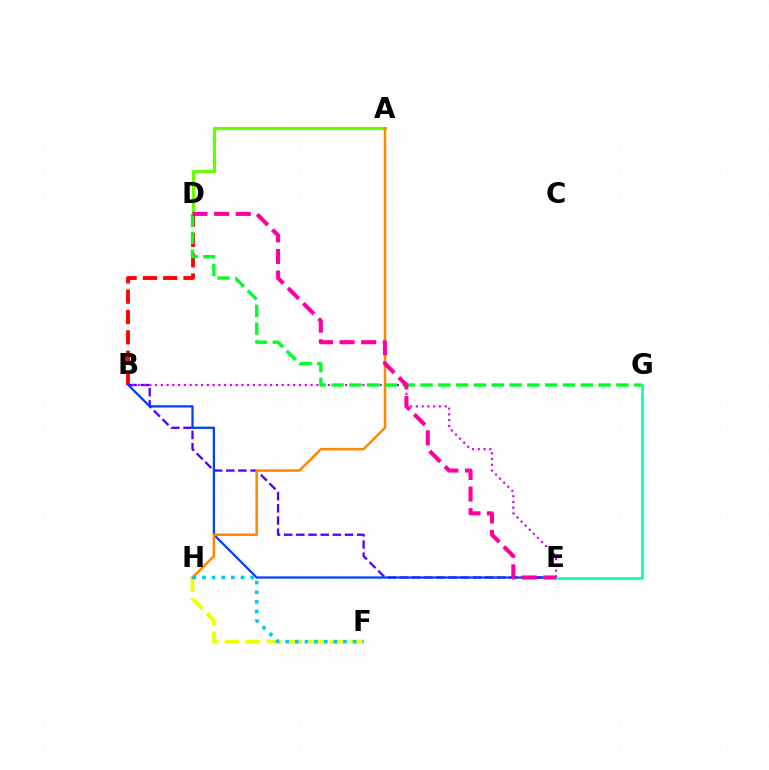{('B', 'D'): [{'color': '#ff0000', 'line_style': 'dashed', 'thickness': 2.76}], ('A', 'D'): [{'color': '#66ff00', 'line_style': 'solid', 'thickness': 2.32}], ('B', 'E'): [{'color': '#4f00ff', 'line_style': 'dashed', 'thickness': 1.65}, {'color': '#003fff', 'line_style': 'solid', 'thickness': 1.63}, {'color': '#d600ff', 'line_style': 'dotted', 'thickness': 1.56}], ('F', 'H'): [{'color': '#eeff00', 'line_style': 'dashed', 'thickness': 2.84}, {'color': '#00c7ff', 'line_style': 'dotted', 'thickness': 2.62}], ('A', 'H'): [{'color': '#ff8800', 'line_style': 'solid', 'thickness': 1.8}], ('D', 'G'): [{'color': '#00ff27', 'line_style': 'dashed', 'thickness': 2.42}], ('E', 'G'): [{'color': '#00ffaf', 'line_style': 'solid', 'thickness': 1.85}], ('D', 'E'): [{'color': '#ff00a0', 'line_style': 'dashed', 'thickness': 2.94}]}